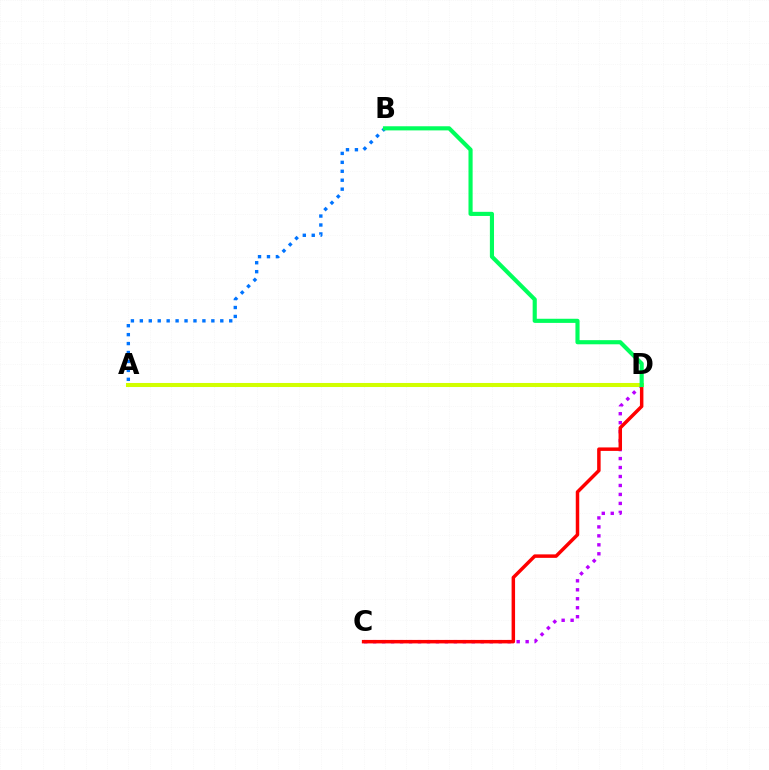{('C', 'D'): [{'color': '#b900ff', 'line_style': 'dotted', 'thickness': 2.44}, {'color': '#ff0000', 'line_style': 'solid', 'thickness': 2.5}], ('A', 'D'): [{'color': '#d1ff00', 'line_style': 'solid', 'thickness': 2.91}], ('A', 'B'): [{'color': '#0074ff', 'line_style': 'dotted', 'thickness': 2.43}], ('B', 'D'): [{'color': '#00ff5c', 'line_style': 'solid', 'thickness': 2.98}]}